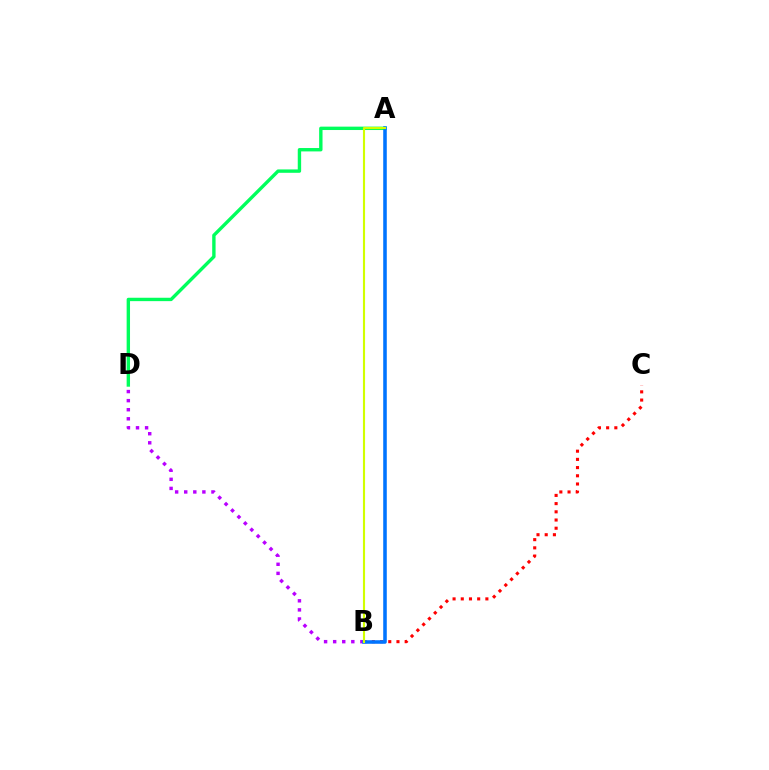{('A', 'D'): [{'color': '#00ff5c', 'line_style': 'solid', 'thickness': 2.43}], ('B', 'D'): [{'color': '#b900ff', 'line_style': 'dotted', 'thickness': 2.47}], ('B', 'C'): [{'color': '#ff0000', 'line_style': 'dotted', 'thickness': 2.23}], ('A', 'B'): [{'color': '#0074ff', 'line_style': 'solid', 'thickness': 2.56}, {'color': '#d1ff00', 'line_style': 'solid', 'thickness': 1.53}]}